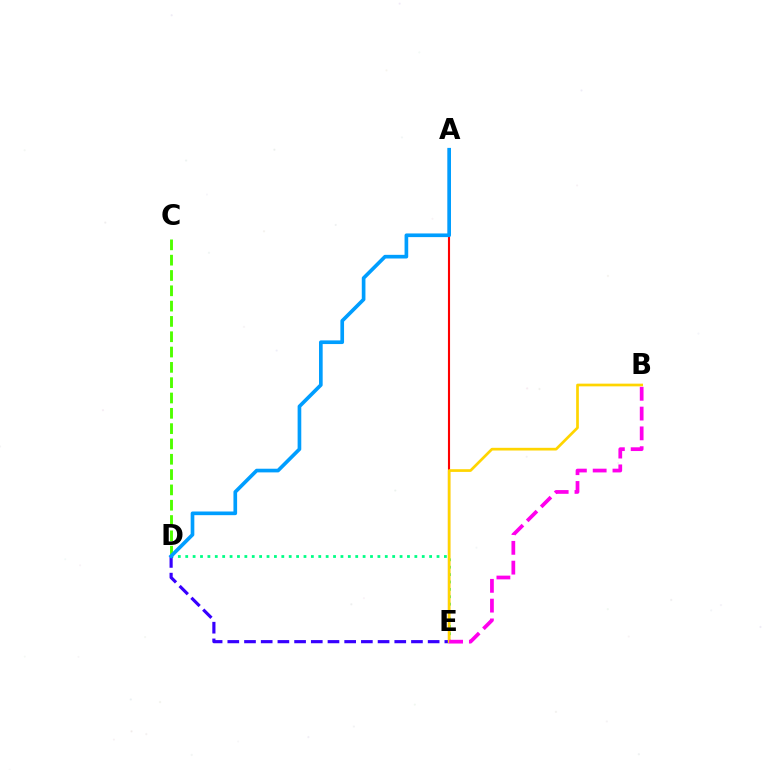{('C', 'D'): [{'color': '#4fff00', 'line_style': 'dashed', 'thickness': 2.08}], ('D', 'E'): [{'color': '#00ff86', 'line_style': 'dotted', 'thickness': 2.01}, {'color': '#3700ff', 'line_style': 'dashed', 'thickness': 2.27}], ('A', 'E'): [{'color': '#ff0000', 'line_style': 'solid', 'thickness': 1.52}], ('B', 'E'): [{'color': '#ffd500', 'line_style': 'solid', 'thickness': 1.94}, {'color': '#ff00ed', 'line_style': 'dashed', 'thickness': 2.69}], ('A', 'D'): [{'color': '#009eff', 'line_style': 'solid', 'thickness': 2.64}]}